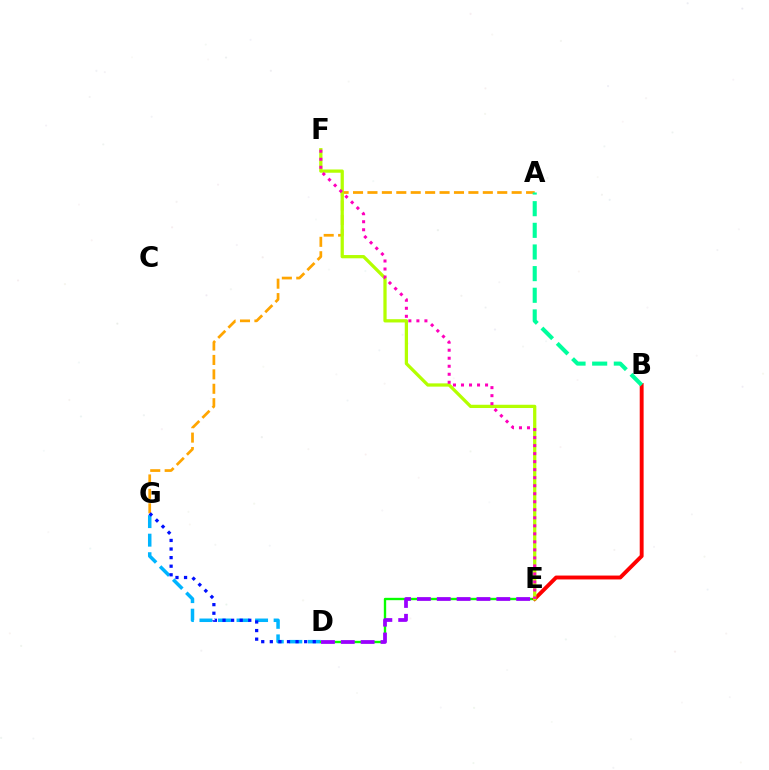{('A', 'G'): [{'color': '#ffa500', 'line_style': 'dashed', 'thickness': 1.96}], ('D', 'G'): [{'color': '#00b5ff', 'line_style': 'dashed', 'thickness': 2.52}, {'color': '#0010ff', 'line_style': 'dotted', 'thickness': 2.33}], ('D', 'E'): [{'color': '#08ff00', 'line_style': 'solid', 'thickness': 1.69}, {'color': '#9b00ff', 'line_style': 'dashed', 'thickness': 2.7}], ('B', 'E'): [{'color': '#ff0000', 'line_style': 'solid', 'thickness': 2.8}], ('E', 'F'): [{'color': '#b3ff00', 'line_style': 'solid', 'thickness': 2.34}, {'color': '#ff00bd', 'line_style': 'dotted', 'thickness': 2.18}], ('A', 'B'): [{'color': '#00ff9d', 'line_style': 'dashed', 'thickness': 2.94}]}